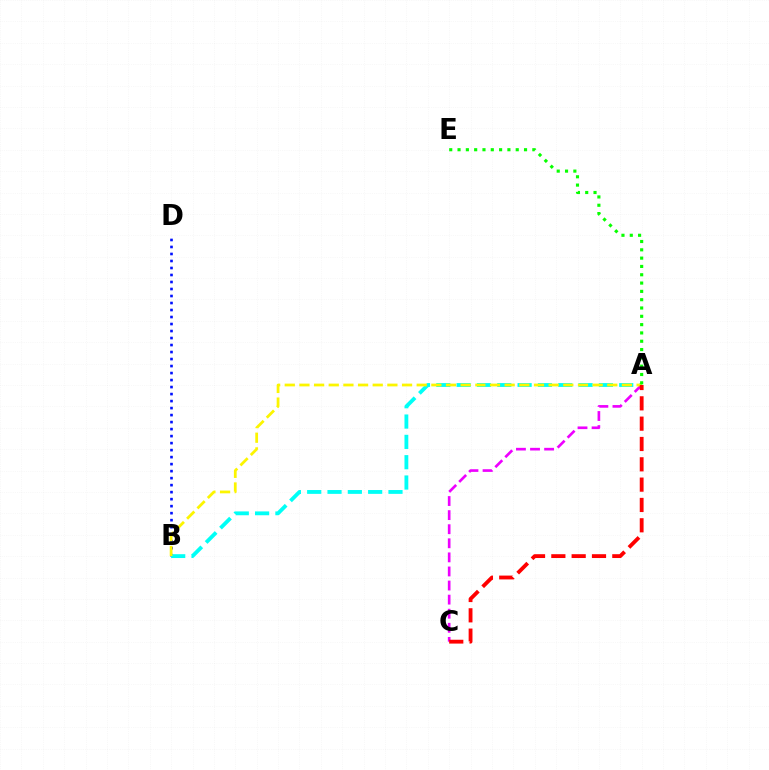{('B', 'D'): [{'color': '#0010ff', 'line_style': 'dotted', 'thickness': 1.9}], ('A', 'B'): [{'color': '#00fff6', 'line_style': 'dashed', 'thickness': 2.76}, {'color': '#fcf500', 'line_style': 'dashed', 'thickness': 1.99}], ('A', 'C'): [{'color': '#ee00ff', 'line_style': 'dashed', 'thickness': 1.91}, {'color': '#ff0000', 'line_style': 'dashed', 'thickness': 2.76}], ('A', 'E'): [{'color': '#08ff00', 'line_style': 'dotted', 'thickness': 2.26}]}